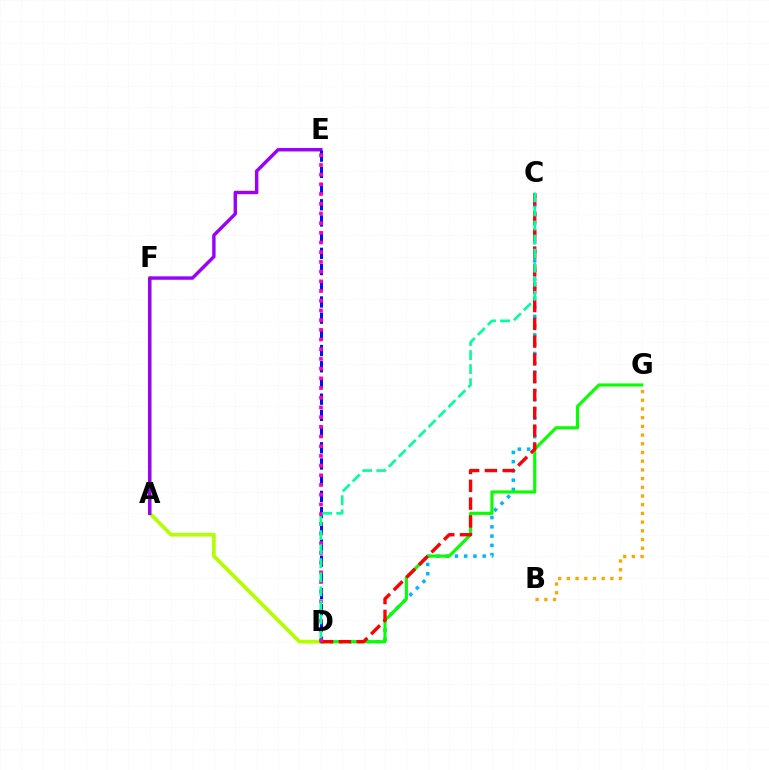{('D', 'F'): [{'color': '#b3ff00', 'line_style': 'solid', 'thickness': 2.67}], ('C', 'D'): [{'color': '#00b5ff', 'line_style': 'dotted', 'thickness': 2.51}, {'color': '#ff0000', 'line_style': 'dashed', 'thickness': 2.42}, {'color': '#00ff9d', 'line_style': 'dashed', 'thickness': 1.91}], ('D', 'G'): [{'color': '#08ff00', 'line_style': 'solid', 'thickness': 2.25}], ('A', 'E'): [{'color': '#9b00ff', 'line_style': 'solid', 'thickness': 2.46}], ('B', 'G'): [{'color': '#ffa500', 'line_style': 'dotted', 'thickness': 2.36}], ('D', 'E'): [{'color': '#0010ff', 'line_style': 'dashed', 'thickness': 2.2}, {'color': '#ff00bd', 'line_style': 'dotted', 'thickness': 2.64}]}